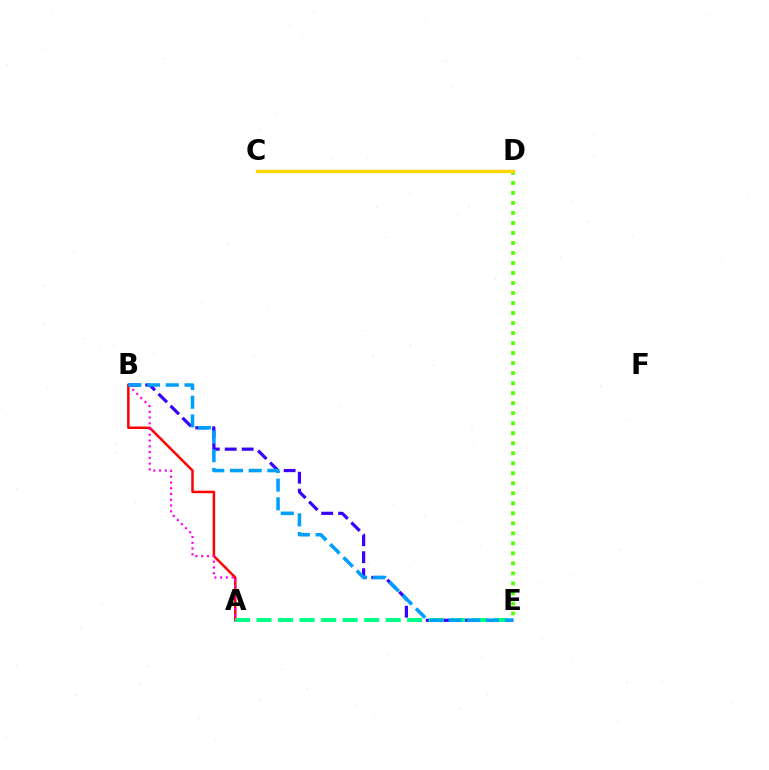{('A', 'B'): [{'color': '#ff0000', 'line_style': 'solid', 'thickness': 1.79}, {'color': '#ff00ed', 'line_style': 'dotted', 'thickness': 1.56}], ('B', 'E'): [{'color': '#3700ff', 'line_style': 'dashed', 'thickness': 2.3}, {'color': '#009eff', 'line_style': 'dashed', 'thickness': 2.54}], ('D', 'E'): [{'color': '#4fff00', 'line_style': 'dotted', 'thickness': 2.72}], ('A', 'E'): [{'color': '#00ff86', 'line_style': 'dashed', 'thickness': 2.92}], ('C', 'D'): [{'color': '#ffd500', 'line_style': 'solid', 'thickness': 2.4}]}